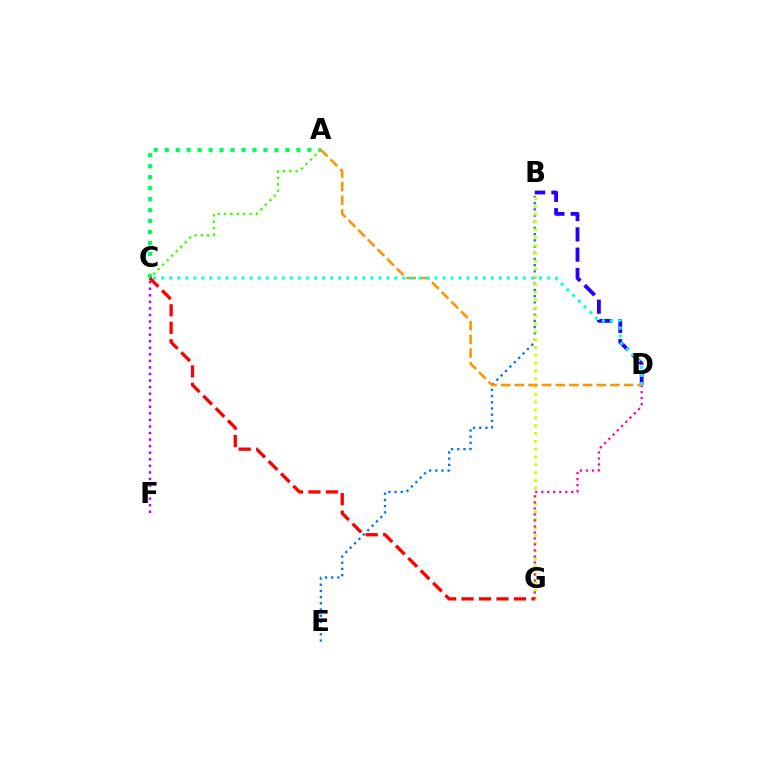{('B', 'E'): [{'color': '#0074ff', 'line_style': 'dotted', 'thickness': 1.68}], ('A', 'C'): [{'color': '#00ff5c', 'line_style': 'dotted', 'thickness': 2.98}, {'color': '#3dff00', 'line_style': 'dotted', 'thickness': 1.73}], ('B', 'G'): [{'color': '#d1ff00', 'line_style': 'dotted', 'thickness': 2.13}], ('B', 'D'): [{'color': '#2500ff', 'line_style': 'dashed', 'thickness': 2.76}], ('D', 'G'): [{'color': '#ff00ac', 'line_style': 'dotted', 'thickness': 1.63}], ('C', 'F'): [{'color': '#b900ff', 'line_style': 'dotted', 'thickness': 1.78}], ('A', 'D'): [{'color': '#ff9400', 'line_style': 'dashed', 'thickness': 1.85}], ('C', 'D'): [{'color': '#00fff6', 'line_style': 'dotted', 'thickness': 2.19}], ('C', 'G'): [{'color': '#ff0000', 'line_style': 'dashed', 'thickness': 2.38}]}